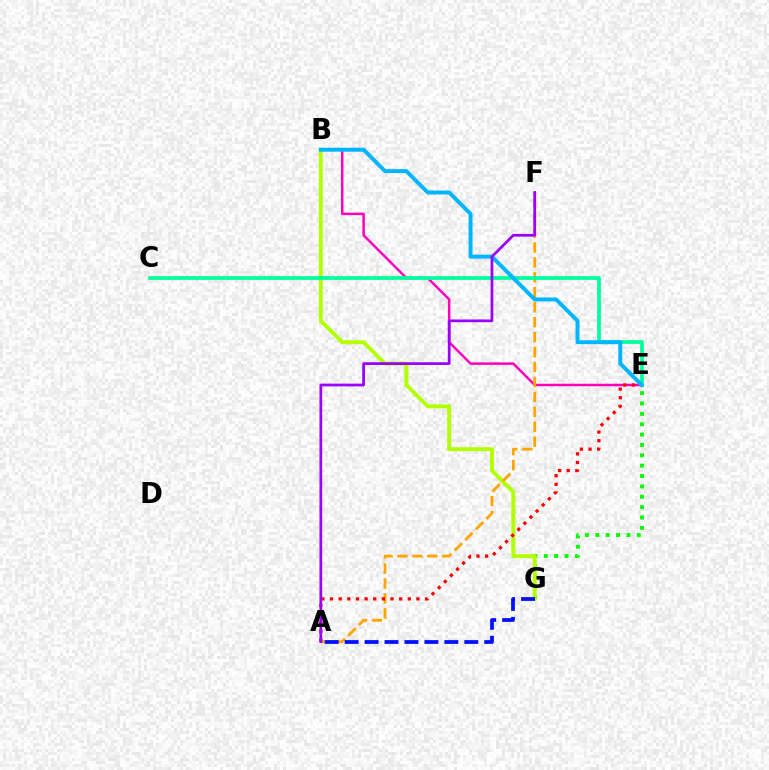{('E', 'G'): [{'color': '#08ff00', 'line_style': 'dotted', 'thickness': 2.82}], ('B', 'E'): [{'color': '#ff00bd', 'line_style': 'solid', 'thickness': 1.79}, {'color': '#00b5ff', 'line_style': 'solid', 'thickness': 2.84}], ('B', 'G'): [{'color': '#b3ff00', 'line_style': 'solid', 'thickness': 2.82}], ('A', 'F'): [{'color': '#ffa500', 'line_style': 'dashed', 'thickness': 2.03}, {'color': '#9b00ff', 'line_style': 'solid', 'thickness': 1.96}], ('C', 'E'): [{'color': '#00ff9d', 'line_style': 'solid', 'thickness': 2.68}], ('A', 'E'): [{'color': '#ff0000', 'line_style': 'dotted', 'thickness': 2.35}], ('A', 'G'): [{'color': '#0010ff', 'line_style': 'dashed', 'thickness': 2.71}]}